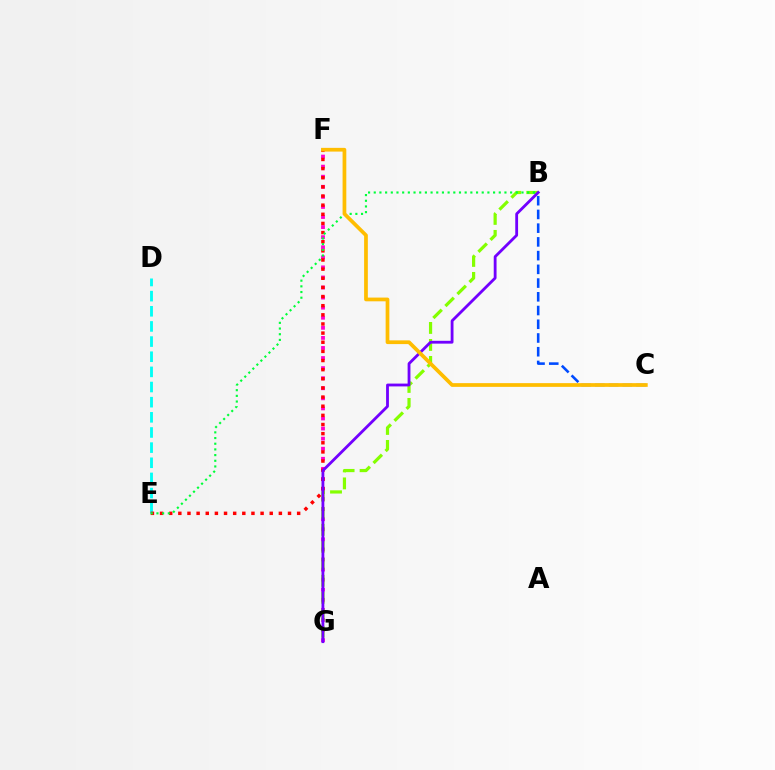{('B', 'C'): [{'color': '#004bff', 'line_style': 'dashed', 'thickness': 1.87}], ('D', 'E'): [{'color': '#00fff6', 'line_style': 'dashed', 'thickness': 2.06}], ('F', 'G'): [{'color': '#ff00cf', 'line_style': 'dotted', 'thickness': 2.74}], ('B', 'G'): [{'color': '#84ff00', 'line_style': 'dashed', 'thickness': 2.31}, {'color': '#7200ff', 'line_style': 'solid', 'thickness': 2.03}], ('E', 'F'): [{'color': '#ff0000', 'line_style': 'dotted', 'thickness': 2.48}], ('B', 'E'): [{'color': '#00ff39', 'line_style': 'dotted', 'thickness': 1.54}], ('C', 'F'): [{'color': '#ffbd00', 'line_style': 'solid', 'thickness': 2.68}]}